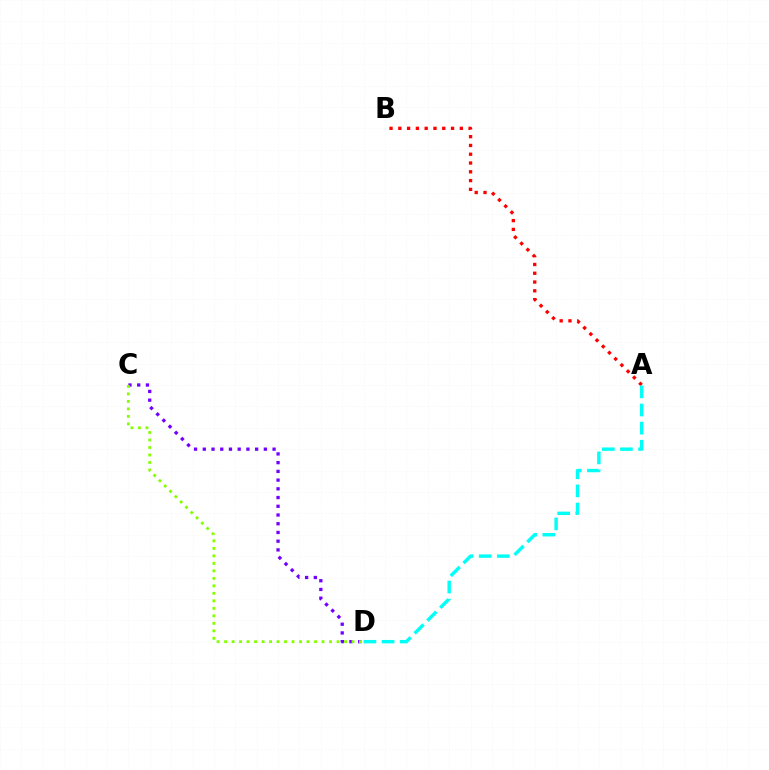{('A', 'B'): [{'color': '#ff0000', 'line_style': 'dotted', 'thickness': 2.39}], ('C', 'D'): [{'color': '#7200ff', 'line_style': 'dotted', 'thickness': 2.37}, {'color': '#84ff00', 'line_style': 'dotted', 'thickness': 2.04}], ('A', 'D'): [{'color': '#00fff6', 'line_style': 'dashed', 'thickness': 2.46}]}